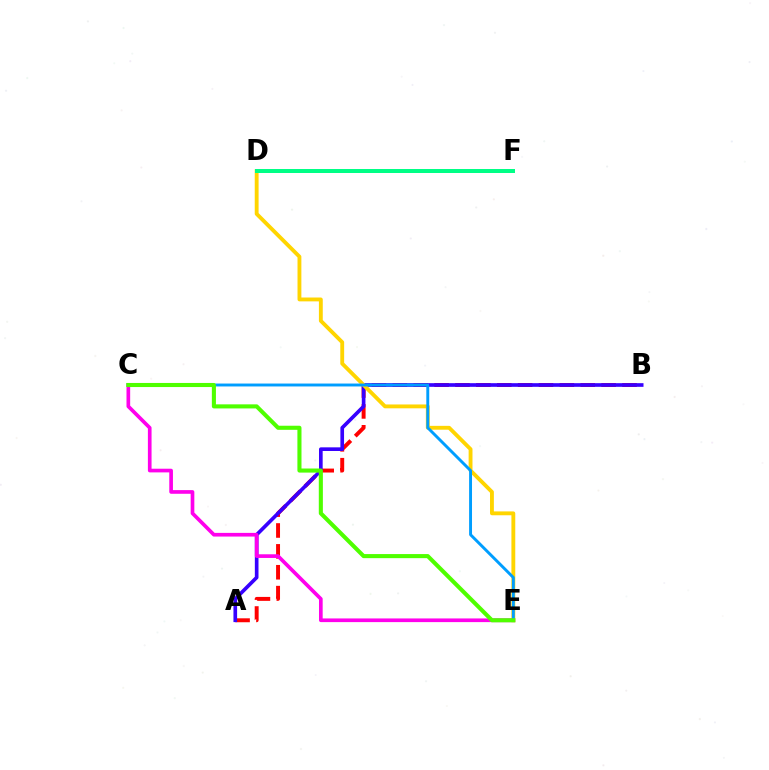{('A', 'B'): [{'color': '#ff0000', 'line_style': 'dashed', 'thickness': 2.84}, {'color': '#3700ff', 'line_style': 'solid', 'thickness': 2.63}], ('D', 'E'): [{'color': '#ffd500', 'line_style': 'solid', 'thickness': 2.78}], ('D', 'F'): [{'color': '#00ff86', 'line_style': 'solid', 'thickness': 2.88}], ('C', 'E'): [{'color': '#ff00ed', 'line_style': 'solid', 'thickness': 2.64}, {'color': '#009eff', 'line_style': 'solid', 'thickness': 2.1}, {'color': '#4fff00', 'line_style': 'solid', 'thickness': 2.94}]}